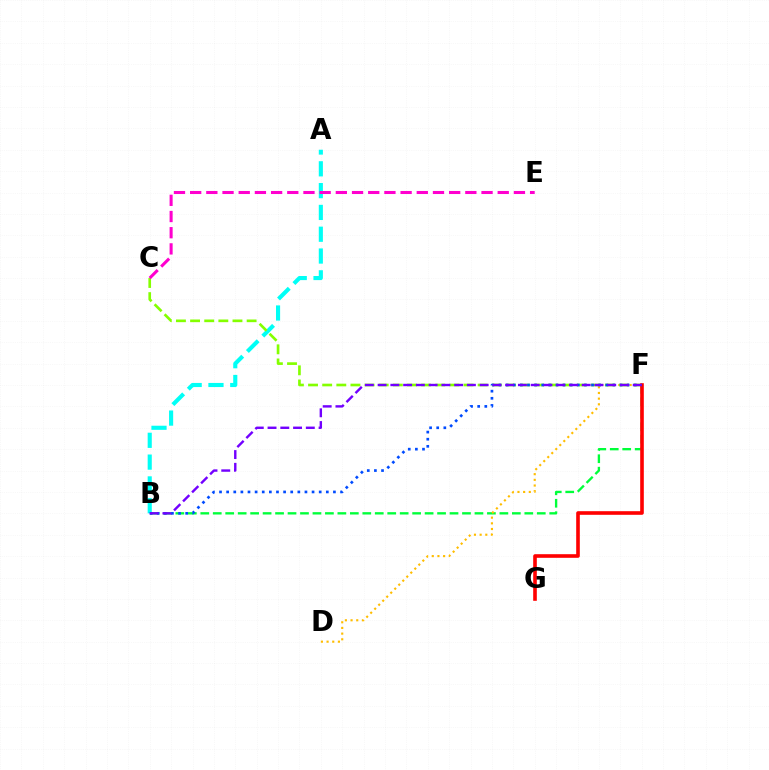{('B', 'F'): [{'color': '#00ff39', 'line_style': 'dashed', 'thickness': 1.69}, {'color': '#004bff', 'line_style': 'dotted', 'thickness': 1.93}, {'color': '#7200ff', 'line_style': 'dashed', 'thickness': 1.73}], ('A', 'B'): [{'color': '#00fff6', 'line_style': 'dashed', 'thickness': 2.96}], ('D', 'F'): [{'color': '#ffbd00', 'line_style': 'dotted', 'thickness': 1.54}], ('C', 'F'): [{'color': '#84ff00', 'line_style': 'dashed', 'thickness': 1.92}], ('C', 'E'): [{'color': '#ff00cf', 'line_style': 'dashed', 'thickness': 2.2}], ('F', 'G'): [{'color': '#ff0000', 'line_style': 'solid', 'thickness': 2.6}]}